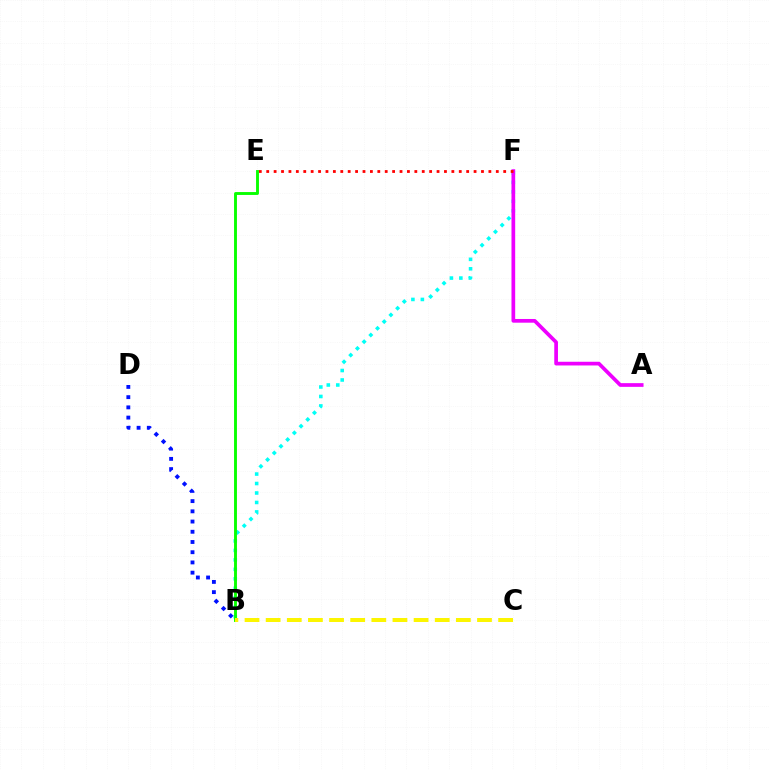{('B', 'F'): [{'color': '#00fff6', 'line_style': 'dotted', 'thickness': 2.57}], ('A', 'F'): [{'color': '#ee00ff', 'line_style': 'solid', 'thickness': 2.67}], ('E', 'F'): [{'color': '#ff0000', 'line_style': 'dotted', 'thickness': 2.01}], ('B', 'E'): [{'color': '#08ff00', 'line_style': 'solid', 'thickness': 2.08}], ('B', 'D'): [{'color': '#0010ff', 'line_style': 'dotted', 'thickness': 2.78}], ('B', 'C'): [{'color': '#fcf500', 'line_style': 'dashed', 'thickness': 2.87}]}